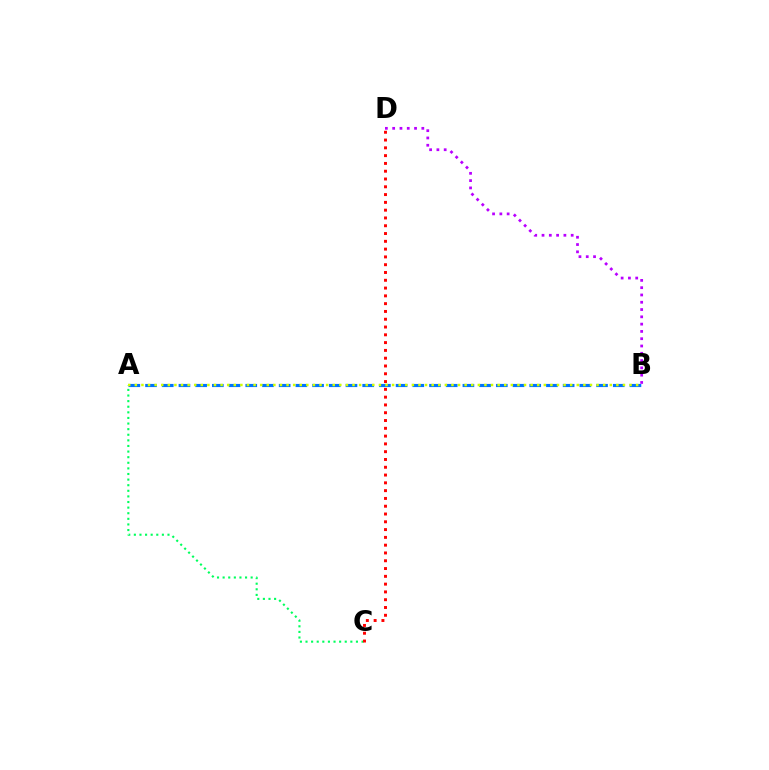{('A', 'C'): [{'color': '#00ff5c', 'line_style': 'dotted', 'thickness': 1.52}], ('A', 'B'): [{'color': '#0074ff', 'line_style': 'dashed', 'thickness': 2.27}, {'color': '#d1ff00', 'line_style': 'dotted', 'thickness': 1.79}], ('B', 'D'): [{'color': '#b900ff', 'line_style': 'dotted', 'thickness': 1.98}], ('C', 'D'): [{'color': '#ff0000', 'line_style': 'dotted', 'thickness': 2.12}]}